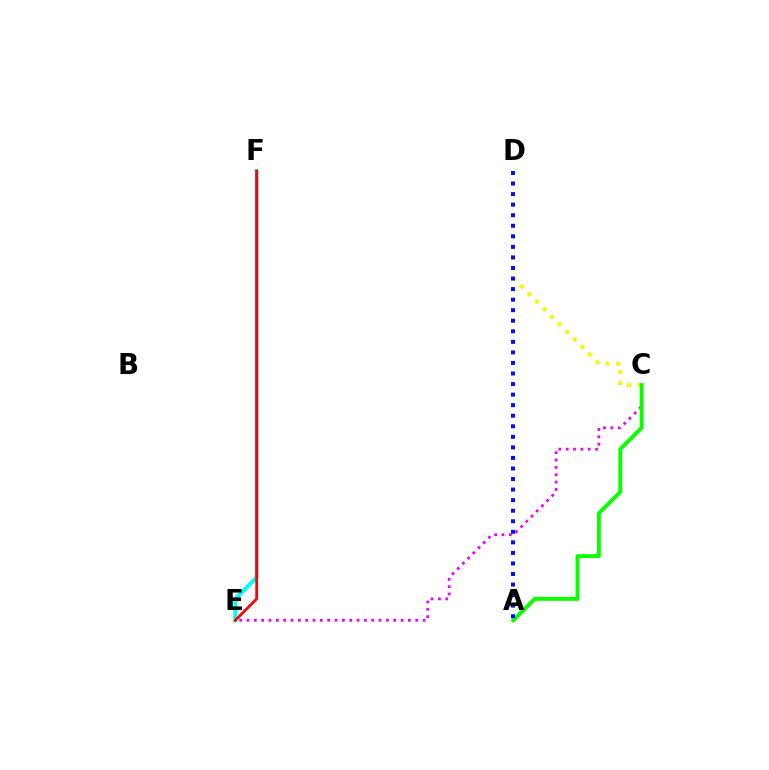{('C', 'E'): [{'color': '#ee00ff', 'line_style': 'dotted', 'thickness': 1.99}], ('C', 'D'): [{'color': '#fcf500', 'line_style': 'dotted', 'thickness': 2.91}], ('A', 'C'): [{'color': '#08ff00', 'line_style': 'solid', 'thickness': 2.8}], ('E', 'F'): [{'color': '#00fff6', 'line_style': 'solid', 'thickness': 2.92}, {'color': '#ff0000', 'line_style': 'solid', 'thickness': 2.0}], ('A', 'D'): [{'color': '#0010ff', 'line_style': 'dotted', 'thickness': 2.87}]}